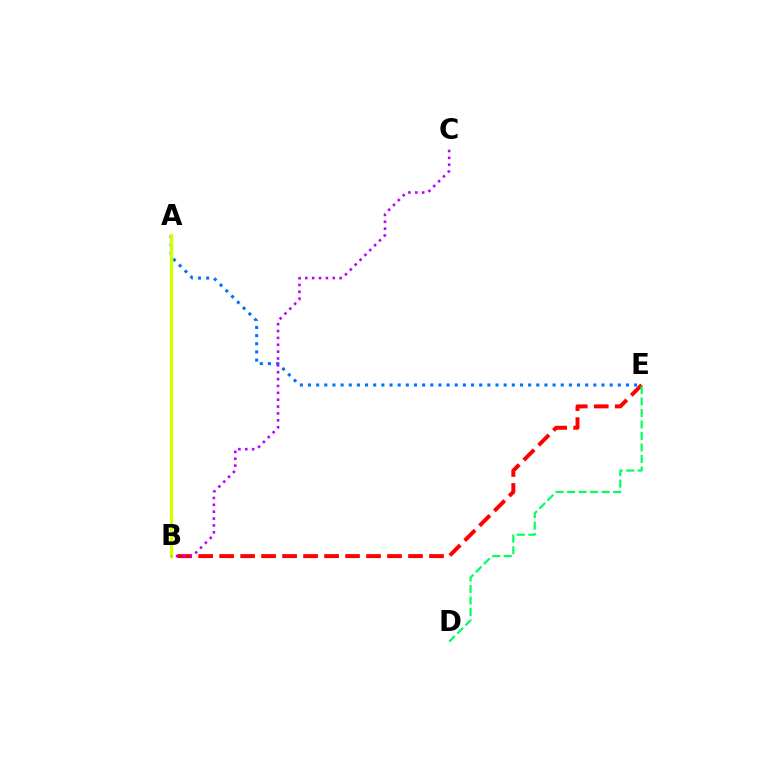{('B', 'E'): [{'color': '#ff0000', 'line_style': 'dashed', 'thickness': 2.85}], ('A', 'E'): [{'color': '#0074ff', 'line_style': 'dotted', 'thickness': 2.22}], ('A', 'B'): [{'color': '#d1ff00', 'line_style': 'solid', 'thickness': 2.36}], ('B', 'C'): [{'color': '#b900ff', 'line_style': 'dotted', 'thickness': 1.87}], ('D', 'E'): [{'color': '#00ff5c', 'line_style': 'dashed', 'thickness': 1.56}]}